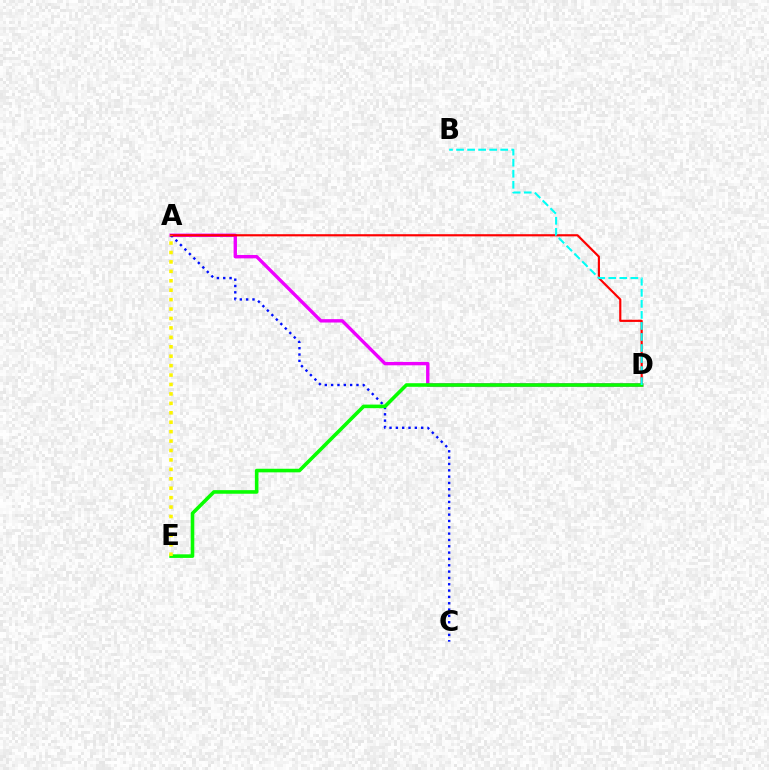{('A', 'D'): [{'color': '#ee00ff', 'line_style': 'solid', 'thickness': 2.43}, {'color': '#ff0000', 'line_style': 'solid', 'thickness': 1.56}], ('A', 'C'): [{'color': '#0010ff', 'line_style': 'dotted', 'thickness': 1.72}], ('D', 'E'): [{'color': '#08ff00', 'line_style': 'solid', 'thickness': 2.58}], ('A', 'E'): [{'color': '#fcf500', 'line_style': 'dotted', 'thickness': 2.56}], ('B', 'D'): [{'color': '#00fff6', 'line_style': 'dashed', 'thickness': 1.5}]}